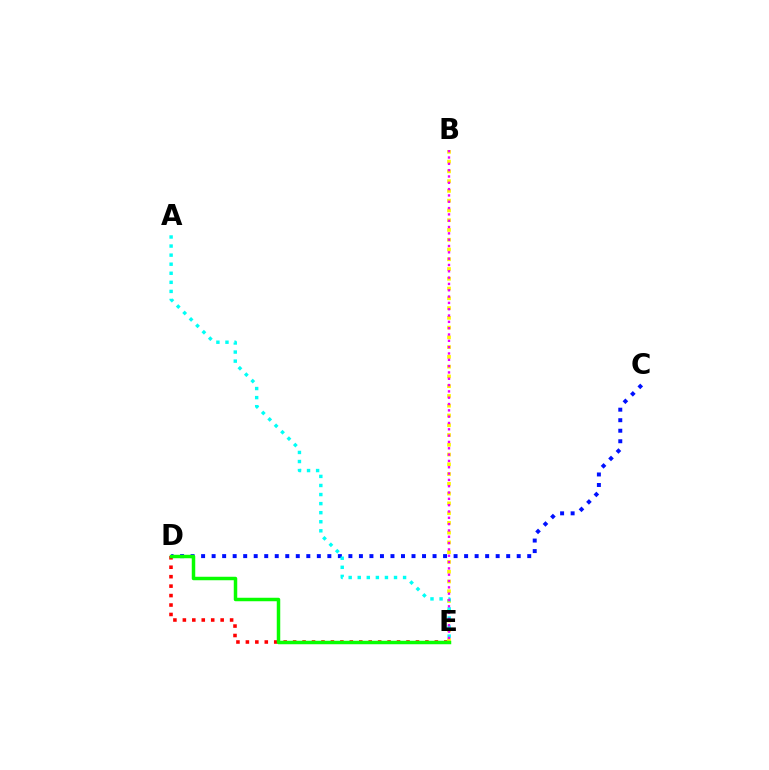{('C', 'D'): [{'color': '#0010ff', 'line_style': 'dotted', 'thickness': 2.86}], ('D', 'E'): [{'color': '#ff0000', 'line_style': 'dotted', 'thickness': 2.57}, {'color': '#08ff00', 'line_style': 'solid', 'thickness': 2.51}], ('B', 'E'): [{'color': '#fcf500', 'line_style': 'dotted', 'thickness': 2.65}, {'color': '#ee00ff', 'line_style': 'dotted', 'thickness': 1.72}], ('A', 'E'): [{'color': '#00fff6', 'line_style': 'dotted', 'thickness': 2.46}]}